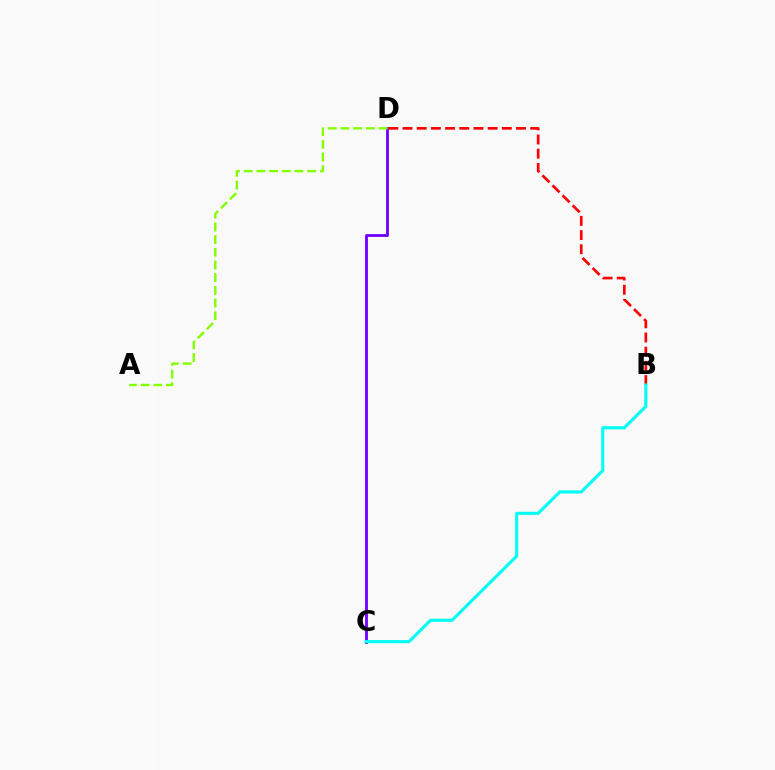{('C', 'D'): [{'color': '#7200ff', 'line_style': 'solid', 'thickness': 2.04}], ('B', 'D'): [{'color': '#ff0000', 'line_style': 'dashed', 'thickness': 1.93}], ('B', 'C'): [{'color': '#00fff6', 'line_style': 'solid', 'thickness': 2.23}], ('A', 'D'): [{'color': '#84ff00', 'line_style': 'dashed', 'thickness': 1.72}]}